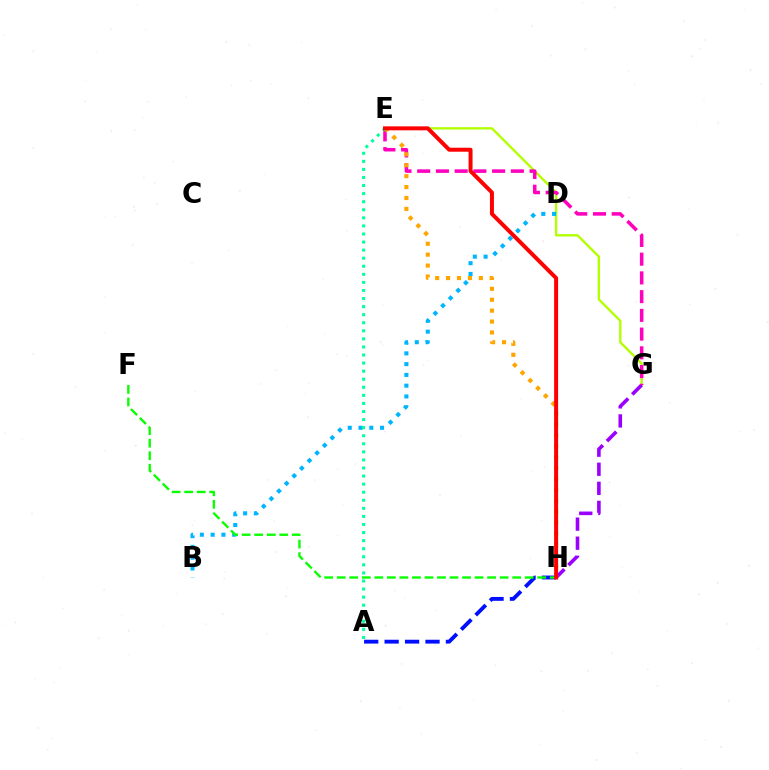{('E', 'G'): [{'color': '#b3ff00', 'line_style': 'solid', 'thickness': 1.69}, {'color': '#ff00bd', 'line_style': 'dashed', 'thickness': 2.54}], ('G', 'H'): [{'color': '#9b00ff', 'line_style': 'dashed', 'thickness': 2.59}], ('B', 'D'): [{'color': '#00b5ff', 'line_style': 'dotted', 'thickness': 2.93}], ('E', 'H'): [{'color': '#ffa500', 'line_style': 'dotted', 'thickness': 2.97}, {'color': '#ff0000', 'line_style': 'solid', 'thickness': 2.86}], ('A', 'H'): [{'color': '#0010ff', 'line_style': 'dashed', 'thickness': 2.78}], ('A', 'E'): [{'color': '#00ff9d', 'line_style': 'dotted', 'thickness': 2.19}], ('F', 'H'): [{'color': '#08ff00', 'line_style': 'dashed', 'thickness': 1.7}]}